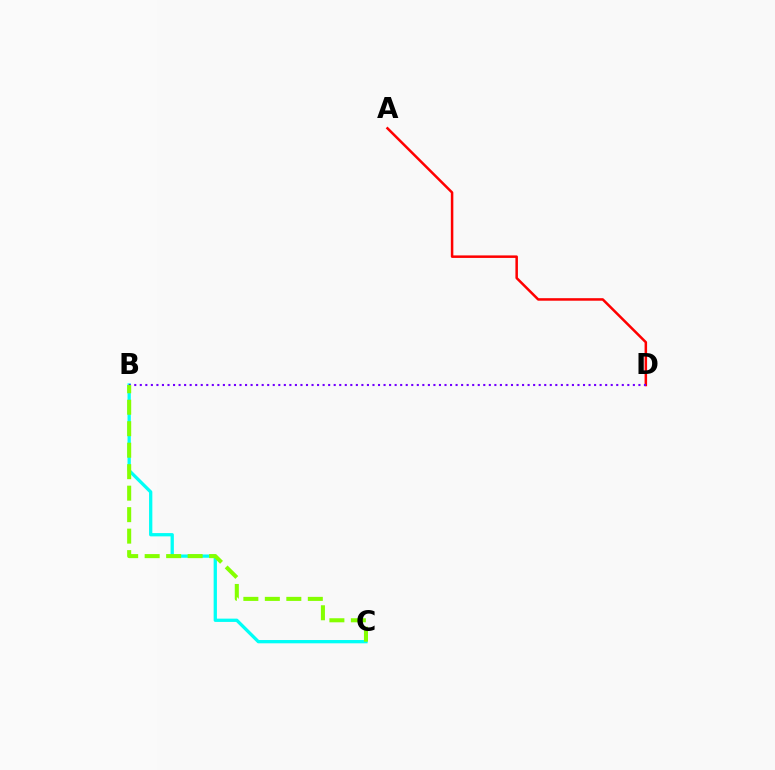{('B', 'C'): [{'color': '#00fff6', 'line_style': 'solid', 'thickness': 2.37}, {'color': '#84ff00', 'line_style': 'dashed', 'thickness': 2.92}], ('A', 'D'): [{'color': '#ff0000', 'line_style': 'solid', 'thickness': 1.81}], ('B', 'D'): [{'color': '#7200ff', 'line_style': 'dotted', 'thickness': 1.51}]}